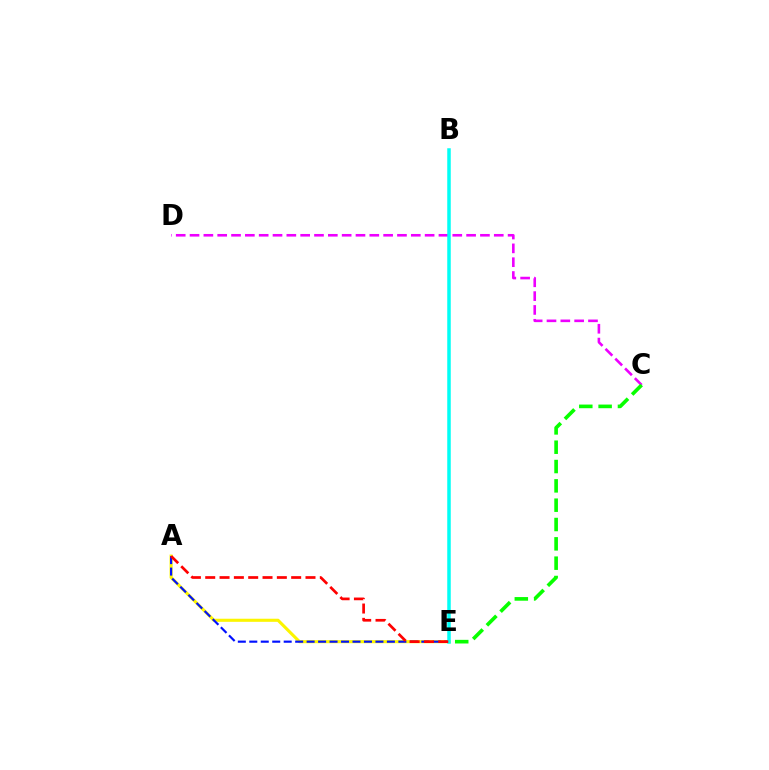{('C', 'D'): [{'color': '#ee00ff', 'line_style': 'dashed', 'thickness': 1.88}], ('C', 'E'): [{'color': '#08ff00', 'line_style': 'dashed', 'thickness': 2.63}], ('A', 'E'): [{'color': '#fcf500', 'line_style': 'solid', 'thickness': 2.23}, {'color': '#0010ff', 'line_style': 'dashed', 'thickness': 1.56}, {'color': '#ff0000', 'line_style': 'dashed', 'thickness': 1.95}], ('B', 'E'): [{'color': '#00fff6', 'line_style': 'solid', 'thickness': 2.52}]}